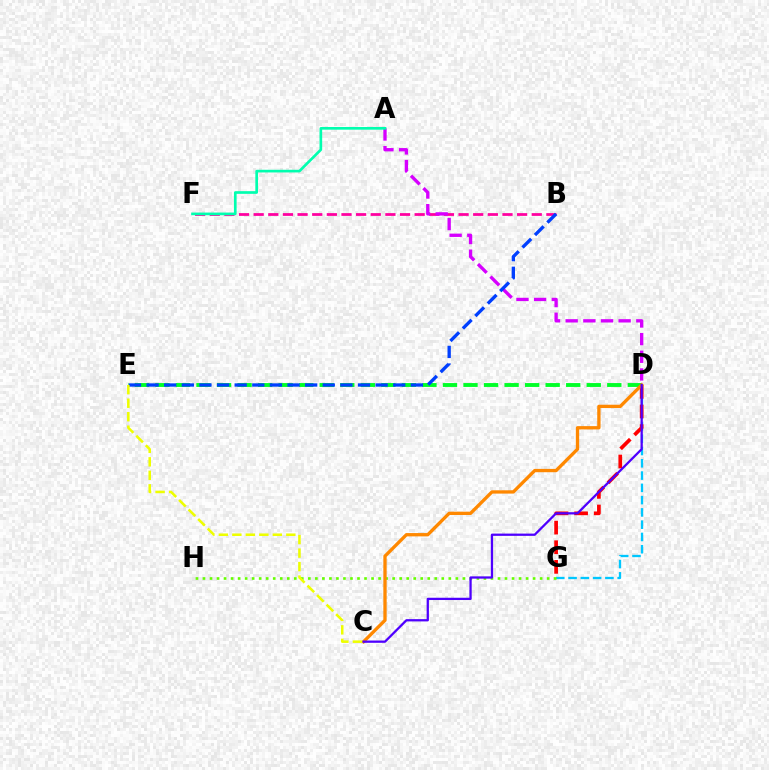{('B', 'F'): [{'color': '#ff00a0', 'line_style': 'dashed', 'thickness': 1.99}], ('D', 'E'): [{'color': '#00ff27', 'line_style': 'dashed', 'thickness': 2.79}], ('D', 'G'): [{'color': '#00c7ff', 'line_style': 'dashed', 'thickness': 1.67}, {'color': '#ff0000', 'line_style': 'dashed', 'thickness': 2.67}], ('A', 'D'): [{'color': '#d600ff', 'line_style': 'dashed', 'thickness': 2.4}], ('A', 'F'): [{'color': '#00ffaf', 'line_style': 'solid', 'thickness': 1.92}], ('B', 'E'): [{'color': '#003fff', 'line_style': 'dashed', 'thickness': 2.39}], ('G', 'H'): [{'color': '#66ff00', 'line_style': 'dotted', 'thickness': 1.91}], ('C', 'D'): [{'color': '#ff8800', 'line_style': 'solid', 'thickness': 2.39}, {'color': '#4f00ff', 'line_style': 'solid', 'thickness': 1.64}], ('C', 'E'): [{'color': '#eeff00', 'line_style': 'dashed', 'thickness': 1.83}]}